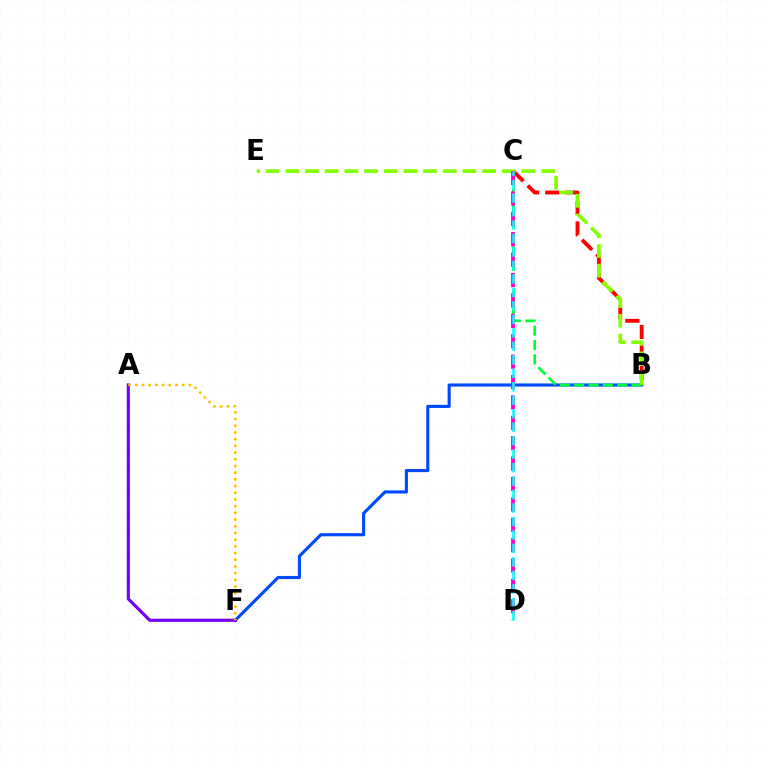{('B', 'C'): [{'color': '#ff0000', 'line_style': 'dashed', 'thickness': 2.77}, {'color': '#00ff39', 'line_style': 'dashed', 'thickness': 1.95}], ('B', 'F'): [{'color': '#004bff', 'line_style': 'solid', 'thickness': 2.25}], ('B', 'E'): [{'color': '#84ff00', 'line_style': 'dashed', 'thickness': 2.67}], ('A', 'F'): [{'color': '#7200ff', 'line_style': 'solid', 'thickness': 2.27}, {'color': '#ffbd00', 'line_style': 'dotted', 'thickness': 1.82}], ('C', 'D'): [{'color': '#ff00cf', 'line_style': 'dashed', 'thickness': 2.77}, {'color': '#00fff6', 'line_style': 'dashed', 'thickness': 1.83}]}